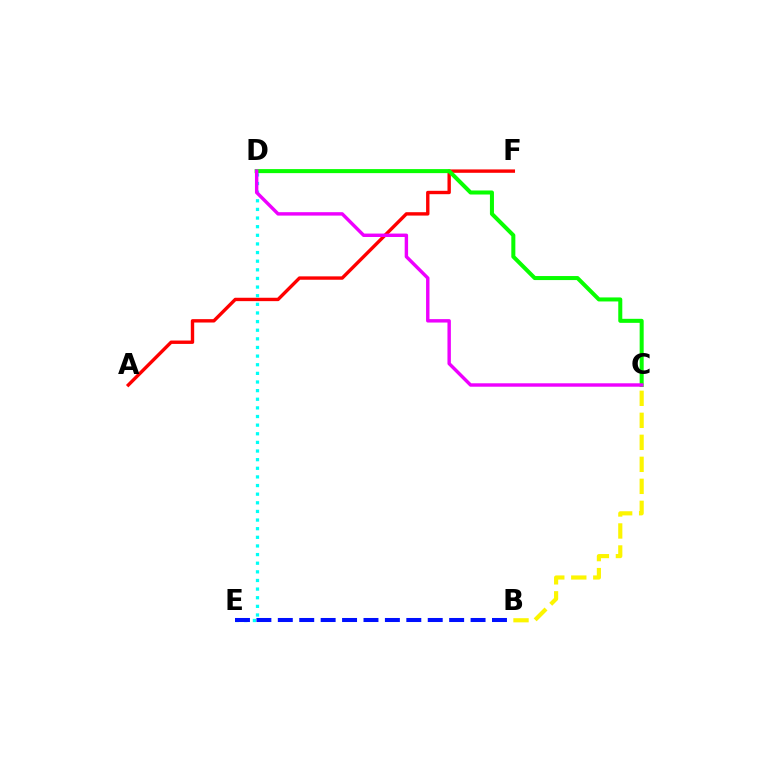{('B', 'C'): [{'color': '#fcf500', 'line_style': 'dashed', 'thickness': 2.99}], ('A', 'F'): [{'color': '#ff0000', 'line_style': 'solid', 'thickness': 2.44}], ('D', 'E'): [{'color': '#00fff6', 'line_style': 'dotted', 'thickness': 2.34}], ('C', 'D'): [{'color': '#08ff00', 'line_style': 'solid', 'thickness': 2.9}, {'color': '#ee00ff', 'line_style': 'solid', 'thickness': 2.46}], ('B', 'E'): [{'color': '#0010ff', 'line_style': 'dashed', 'thickness': 2.91}]}